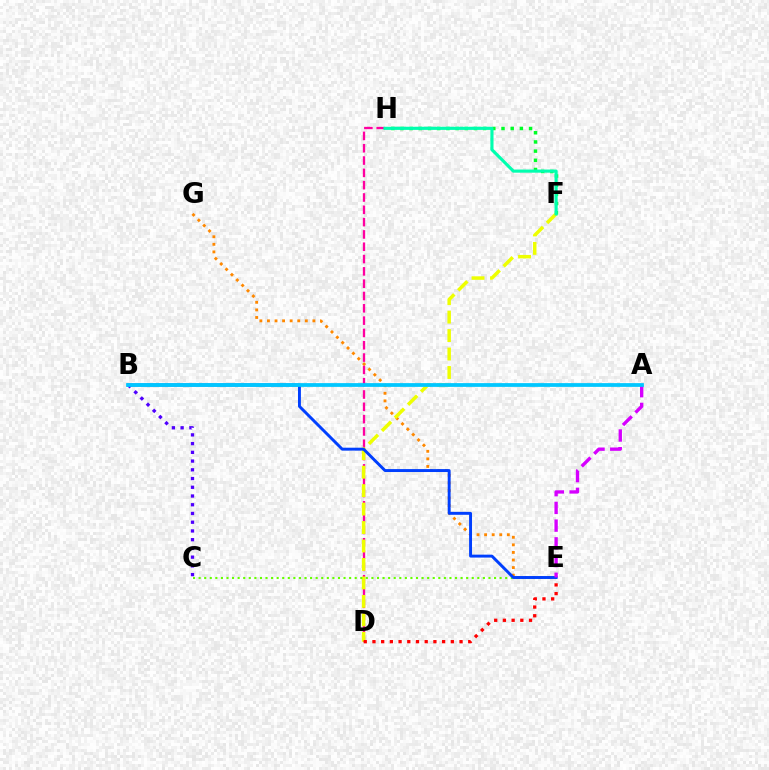{('D', 'H'): [{'color': '#ff00a0', 'line_style': 'dashed', 'thickness': 1.67}], ('E', 'G'): [{'color': '#ff8800', 'line_style': 'dotted', 'thickness': 2.06}], ('F', 'H'): [{'color': '#00ff27', 'line_style': 'dotted', 'thickness': 2.5}, {'color': '#00ffaf', 'line_style': 'solid', 'thickness': 2.26}], ('D', 'F'): [{'color': '#eeff00', 'line_style': 'dashed', 'thickness': 2.51}], ('D', 'E'): [{'color': '#ff0000', 'line_style': 'dotted', 'thickness': 2.37}], ('B', 'C'): [{'color': '#4f00ff', 'line_style': 'dotted', 'thickness': 2.37}], ('C', 'E'): [{'color': '#66ff00', 'line_style': 'dotted', 'thickness': 1.51}], ('B', 'E'): [{'color': '#003fff', 'line_style': 'solid', 'thickness': 2.11}], ('A', 'E'): [{'color': '#d600ff', 'line_style': 'dashed', 'thickness': 2.41}], ('A', 'B'): [{'color': '#00c7ff', 'line_style': 'solid', 'thickness': 2.71}]}